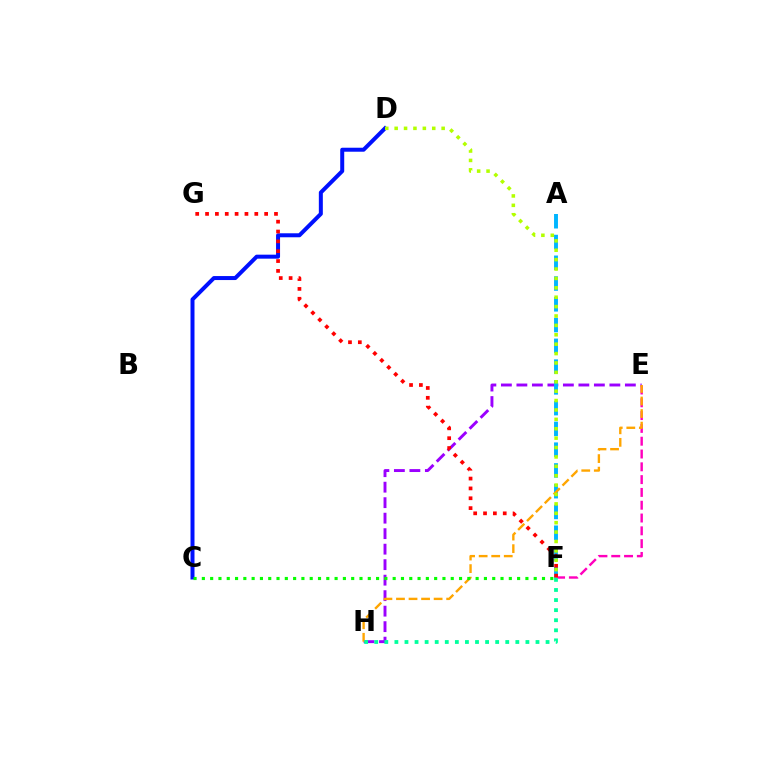{('E', 'H'): [{'color': '#9b00ff', 'line_style': 'dashed', 'thickness': 2.11}, {'color': '#ffa500', 'line_style': 'dashed', 'thickness': 1.7}], ('A', 'F'): [{'color': '#00b5ff', 'line_style': 'dashed', 'thickness': 2.82}], ('C', 'D'): [{'color': '#0010ff', 'line_style': 'solid', 'thickness': 2.88}], ('E', 'F'): [{'color': '#ff00bd', 'line_style': 'dashed', 'thickness': 1.74}], ('F', 'H'): [{'color': '#00ff9d', 'line_style': 'dotted', 'thickness': 2.74}], ('C', 'F'): [{'color': '#08ff00', 'line_style': 'dotted', 'thickness': 2.25}], ('F', 'G'): [{'color': '#ff0000', 'line_style': 'dotted', 'thickness': 2.68}], ('D', 'F'): [{'color': '#b3ff00', 'line_style': 'dotted', 'thickness': 2.55}]}